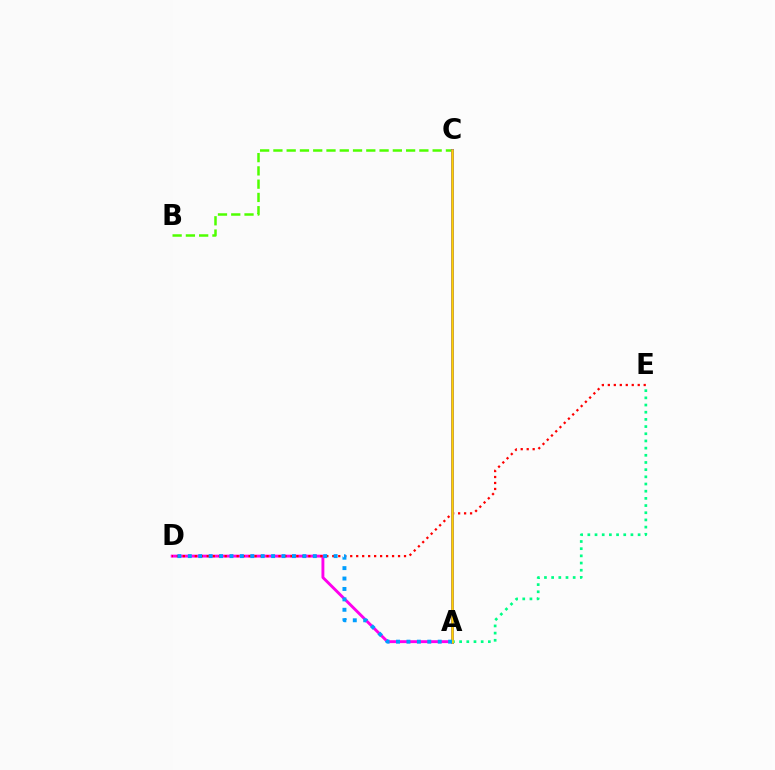{('A', 'D'): [{'color': '#ff00ed', 'line_style': 'solid', 'thickness': 2.08}, {'color': '#009eff', 'line_style': 'dotted', 'thickness': 2.83}], ('D', 'E'): [{'color': '#ff0000', 'line_style': 'dotted', 'thickness': 1.62}], ('B', 'C'): [{'color': '#4fff00', 'line_style': 'dashed', 'thickness': 1.8}], ('A', 'C'): [{'color': '#3700ff', 'line_style': 'solid', 'thickness': 2.08}, {'color': '#ffd500', 'line_style': 'solid', 'thickness': 1.81}], ('A', 'E'): [{'color': '#00ff86', 'line_style': 'dotted', 'thickness': 1.95}]}